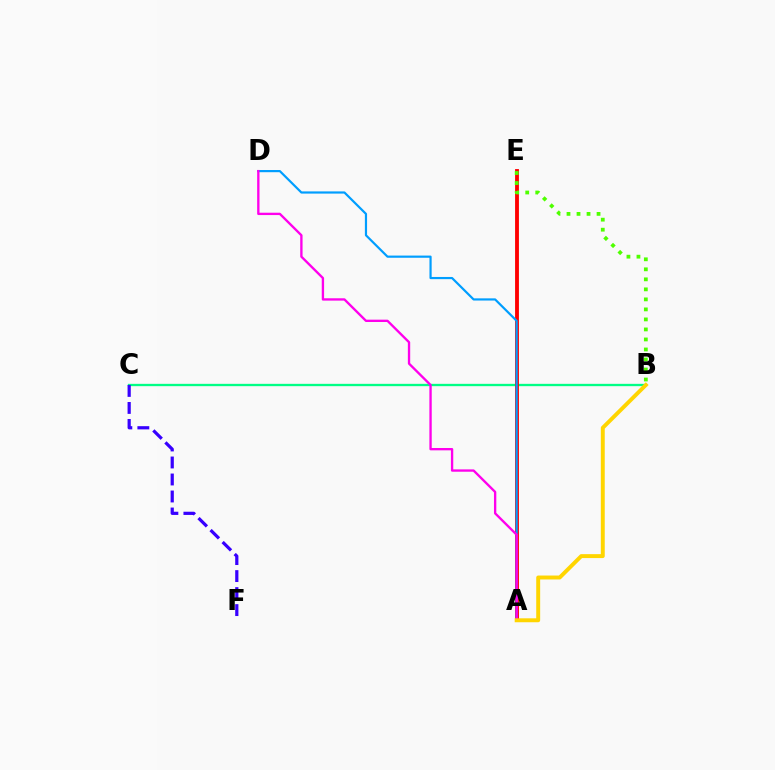{('B', 'C'): [{'color': '#00ff86', 'line_style': 'solid', 'thickness': 1.67}], ('A', 'E'): [{'color': '#ff0000', 'line_style': 'solid', 'thickness': 2.77}], ('C', 'F'): [{'color': '#3700ff', 'line_style': 'dashed', 'thickness': 2.31}], ('A', 'D'): [{'color': '#009eff', 'line_style': 'solid', 'thickness': 1.57}, {'color': '#ff00ed', 'line_style': 'solid', 'thickness': 1.69}], ('B', 'E'): [{'color': '#4fff00', 'line_style': 'dotted', 'thickness': 2.72}], ('A', 'B'): [{'color': '#ffd500', 'line_style': 'solid', 'thickness': 2.83}]}